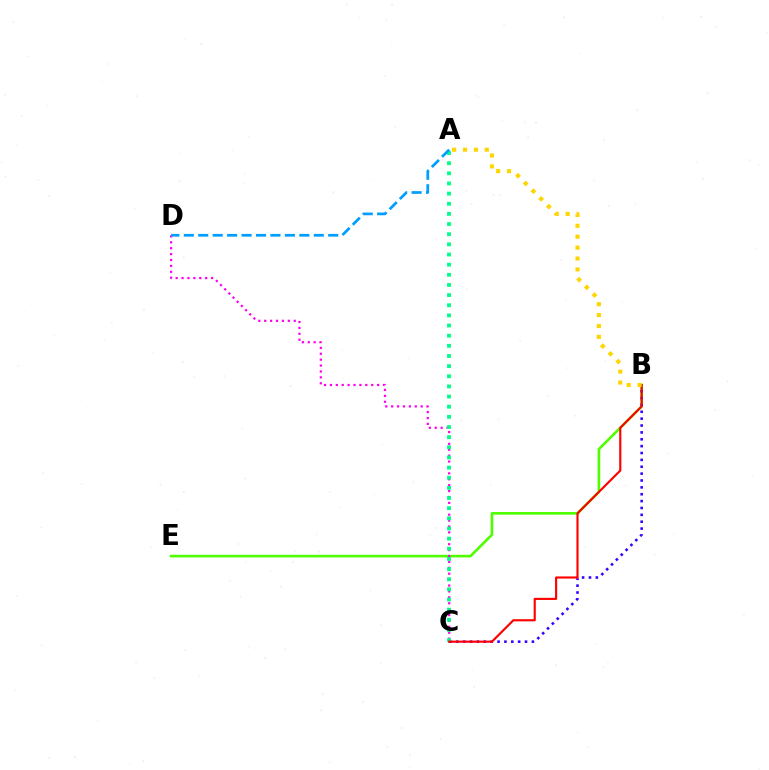{('B', 'E'): [{'color': '#4fff00', 'line_style': 'solid', 'thickness': 1.89}], ('B', 'C'): [{'color': '#3700ff', 'line_style': 'dotted', 'thickness': 1.87}, {'color': '#ff0000', 'line_style': 'solid', 'thickness': 1.54}], ('C', 'D'): [{'color': '#ff00ed', 'line_style': 'dotted', 'thickness': 1.6}], ('A', 'C'): [{'color': '#00ff86', 'line_style': 'dotted', 'thickness': 2.76}], ('A', 'B'): [{'color': '#ffd500', 'line_style': 'dotted', 'thickness': 2.96}], ('A', 'D'): [{'color': '#009eff', 'line_style': 'dashed', 'thickness': 1.96}]}